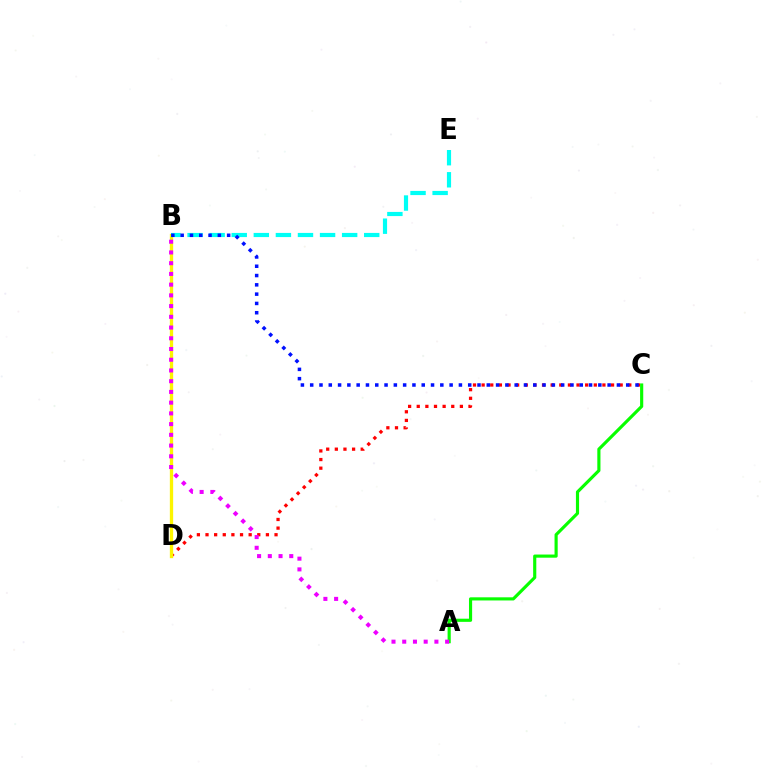{('C', 'D'): [{'color': '#ff0000', 'line_style': 'dotted', 'thickness': 2.34}], ('B', 'D'): [{'color': '#fcf500', 'line_style': 'solid', 'thickness': 2.38}], ('B', 'E'): [{'color': '#00fff6', 'line_style': 'dashed', 'thickness': 3.0}], ('A', 'C'): [{'color': '#08ff00', 'line_style': 'solid', 'thickness': 2.27}], ('A', 'B'): [{'color': '#ee00ff', 'line_style': 'dotted', 'thickness': 2.91}], ('B', 'C'): [{'color': '#0010ff', 'line_style': 'dotted', 'thickness': 2.53}]}